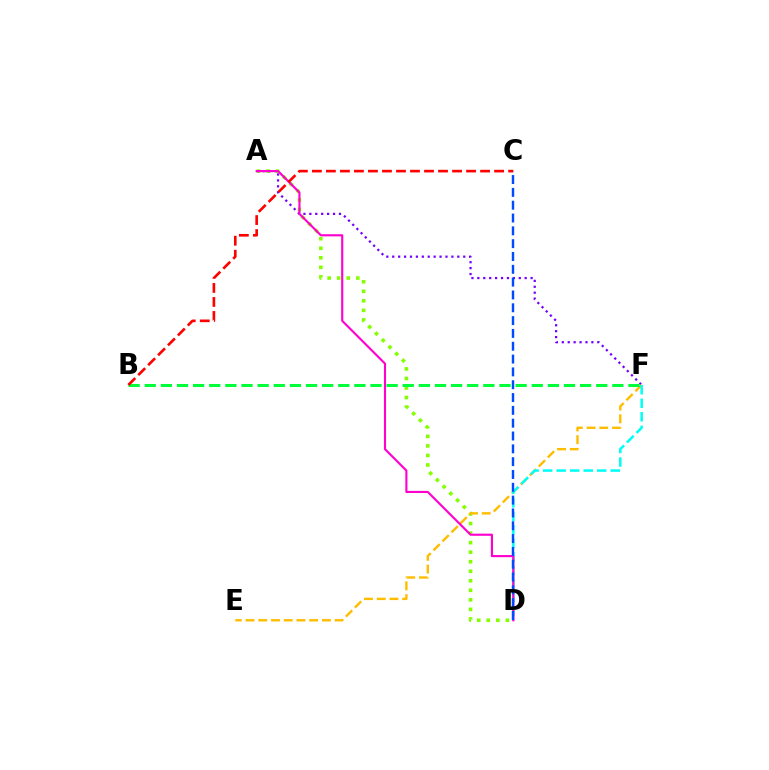{('A', 'D'): [{'color': '#84ff00', 'line_style': 'dotted', 'thickness': 2.59}, {'color': '#ff00cf', 'line_style': 'solid', 'thickness': 1.54}], ('A', 'F'): [{'color': '#7200ff', 'line_style': 'dotted', 'thickness': 1.61}], ('E', 'F'): [{'color': '#ffbd00', 'line_style': 'dashed', 'thickness': 1.73}], ('D', 'F'): [{'color': '#00fff6', 'line_style': 'dashed', 'thickness': 1.84}], ('B', 'F'): [{'color': '#00ff39', 'line_style': 'dashed', 'thickness': 2.19}], ('B', 'C'): [{'color': '#ff0000', 'line_style': 'dashed', 'thickness': 1.9}], ('C', 'D'): [{'color': '#004bff', 'line_style': 'dashed', 'thickness': 1.74}]}